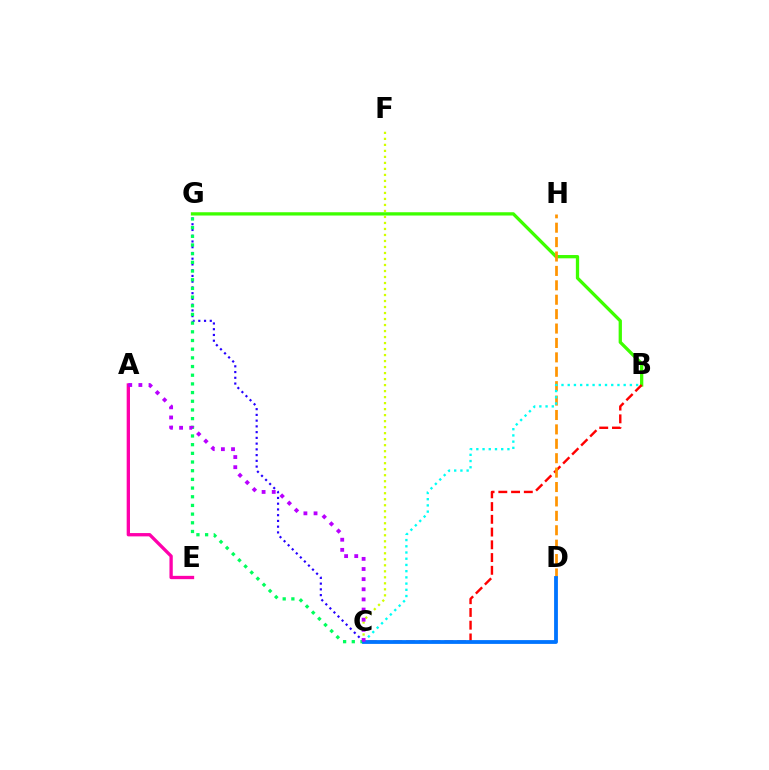{('B', 'G'): [{'color': '#3dff00', 'line_style': 'solid', 'thickness': 2.37}], ('C', 'G'): [{'color': '#2500ff', 'line_style': 'dotted', 'thickness': 1.56}, {'color': '#00ff5c', 'line_style': 'dotted', 'thickness': 2.36}], ('C', 'F'): [{'color': '#d1ff00', 'line_style': 'dotted', 'thickness': 1.63}], ('B', 'C'): [{'color': '#ff0000', 'line_style': 'dashed', 'thickness': 1.73}, {'color': '#00fff6', 'line_style': 'dotted', 'thickness': 1.69}], ('D', 'H'): [{'color': '#ff9400', 'line_style': 'dashed', 'thickness': 1.96}], ('A', 'E'): [{'color': '#ff00ac', 'line_style': 'solid', 'thickness': 2.39}], ('C', 'D'): [{'color': '#0074ff', 'line_style': 'solid', 'thickness': 2.74}], ('A', 'C'): [{'color': '#b900ff', 'line_style': 'dotted', 'thickness': 2.75}]}